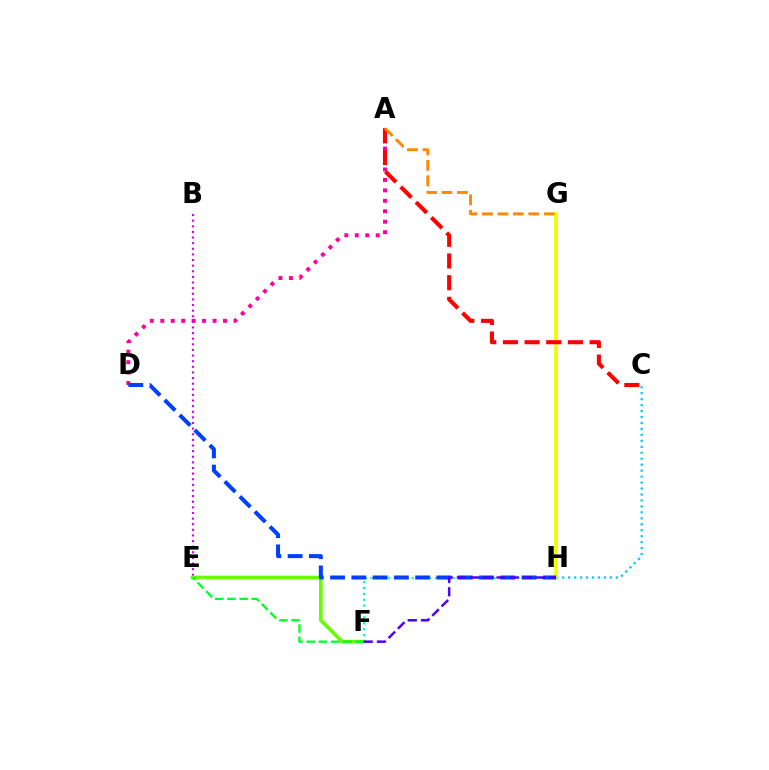{('C', 'H'): [{'color': '#00c7ff', 'line_style': 'dotted', 'thickness': 1.62}], ('A', 'D'): [{'color': '#ff00a0', 'line_style': 'dotted', 'thickness': 2.84}], ('G', 'H'): [{'color': '#eeff00', 'line_style': 'solid', 'thickness': 2.66}], ('F', 'H'): [{'color': '#00ffaf', 'line_style': 'dotted', 'thickness': 1.6}, {'color': '#4f00ff', 'line_style': 'dashed', 'thickness': 1.8}], ('A', 'C'): [{'color': '#ff0000', 'line_style': 'dashed', 'thickness': 2.94}], ('A', 'G'): [{'color': '#ff8800', 'line_style': 'dashed', 'thickness': 2.1}], ('B', 'E'): [{'color': '#d600ff', 'line_style': 'dotted', 'thickness': 1.53}], ('E', 'F'): [{'color': '#66ff00', 'line_style': 'solid', 'thickness': 2.63}, {'color': '#00ff27', 'line_style': 'dashed', 'thickness': 1.65}], ('D', 'H'): [{'color': '#003fff', 'line_style': 'dashed', 'thickness': 2.89}]}